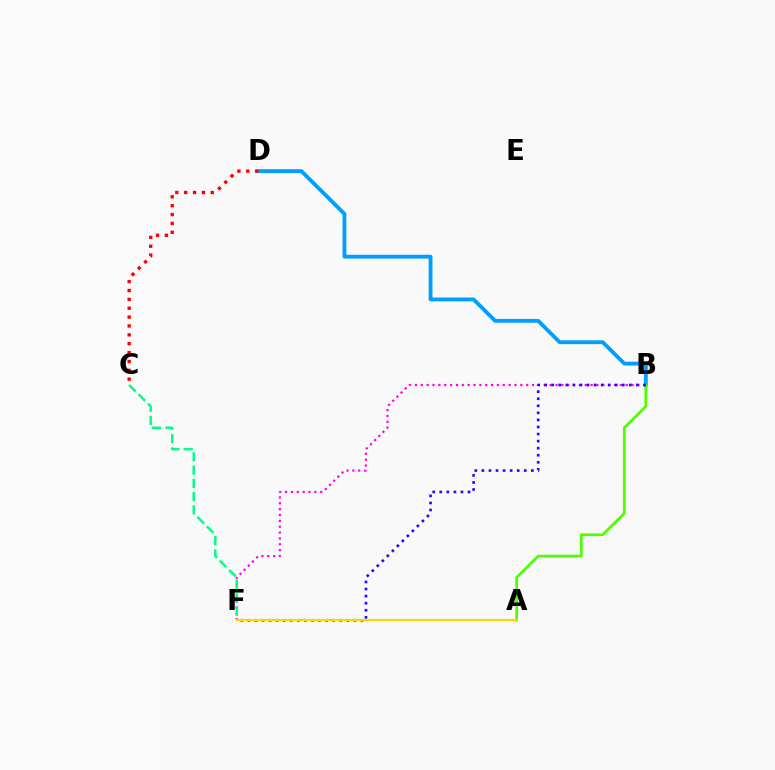{('B', 'F'): [{'color': '#ff00ed', 'line_style': 'dotted', 'thickness': 1.59}, {'color': '#3700ff', 'line_style': 'dotted', 'thickness': 1.92}], ('B', 'D'): [{'color': '#009eff', 'line_style': 'solid', 'thickness': 2.76}], ('C', 'D'): [{'color': '#ff0000', 'line_style': 'dotted', 'thickness': 2.41}], ('A', 'B'): [{'color': '#4fff00', 'line_style': 'solid', 'thickness': 1.98}], ('C', 'F'): [{'color': '#00ff86', 'line_style': 'dashed', 'thickness': 1.8}], ('A', 'F'): [{'color': '#ffd500', 'line_style': 'solid', 'thickness': 1.59}]}